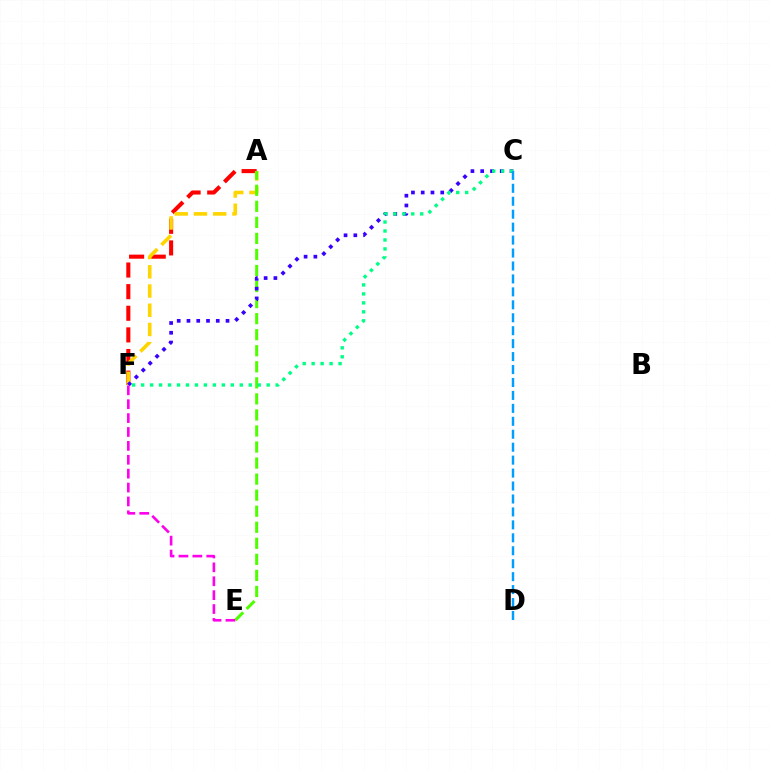{('A', 'F'): [{'color': '#ff0000', 'line_style': 'dashed', 'thickness': 2.94}, {'color': '#ffd500', 'line_style': 'dashed', 'thickness': 2.61}], ('A', 'E'): [{'color': '#4fff00', 'line_style': 'dashed', 'thickness': 2.18}], ('C', 'F'): [{'color': '#3700ff', 'line_style': 'dotted', 'thickness': 2.65}, {'color': '#00ff86', 'line_style': 'dotted', 'thickness': 2.44}], ('E', 'F'): [{'color': '#ff00ed', 'line_style': 'dashed', 'thickness': 1.89}], ('C', 'D'): [{'color': '#009eff', 'line_style': 'dashed', 'thickness': 1.76}]}